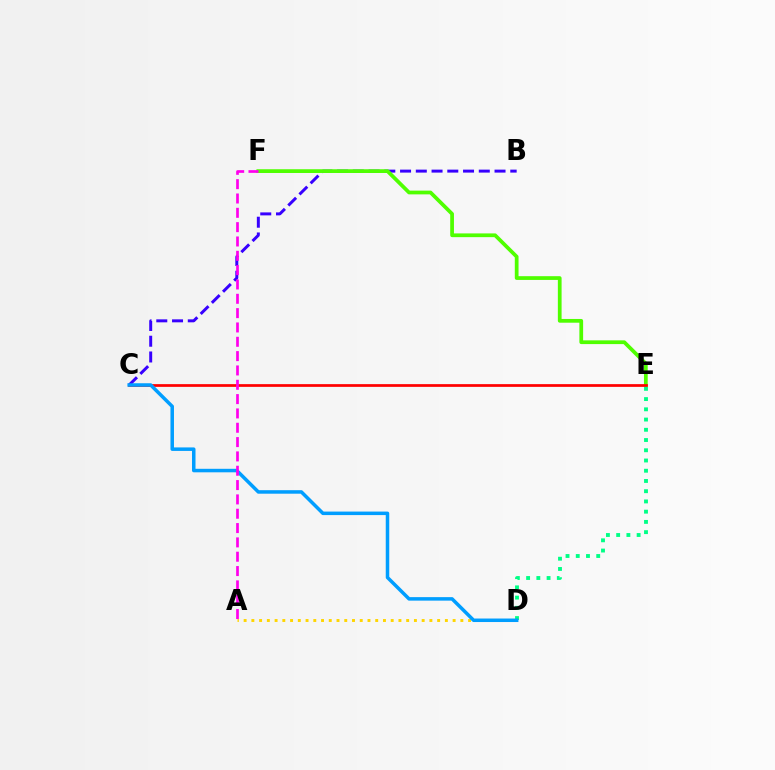{('B', 'C'): [{'color': '#3700ff', 'line_style': 'dashed', 'thickness': 2.14}], ('E', 'F'): [{'color': '#4fff00', 'line_style': 'solid', 'thickness': 2.69}], ('C', 'E'): [{'color': '#ff0000', 'line_style': 'solid', 'thickness': 1.96}], ('A', 'D'): [{'color': '#ffd500', 'line_style': 'dotted', 'thickness': 2.1}], ('D', 'E'): [{'color': '#00ff86', 'line_style': 'dotted', 'thickness': 2.78}], ('C', 'D'): [{'color': '#009eff', 'line_style': 'solid', 'thickness': 2.53}], ('A', 'F'): [{'color': '#ff00ed', 'line_style': 'dashed', 'thickness': 1.95}]}